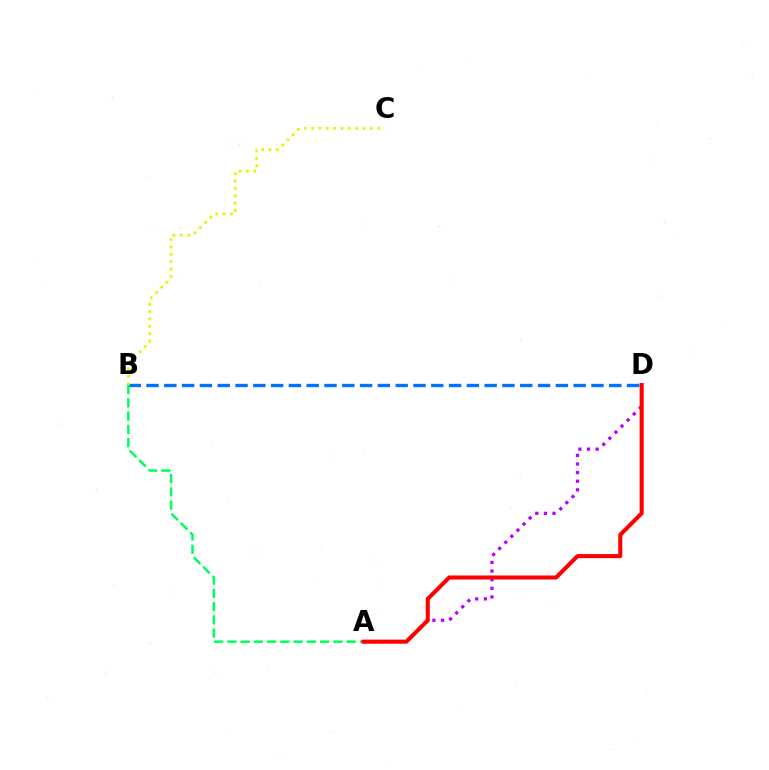{('A', 'D'): [{'color': '#b900ff', 'line_style': 'dotted', 'thickness': 2.34}, {'color': '#ff0000', 'line_style': 'solid', 'thickness': 2.93}], ('B', 'D'): [{'color': '#0074ff', 'line_style': 'dashed', 'thickness': 2.42}], ('A', 'B'): [{'color': '#00ff5c', 'line_style': 'dashed', 'thickness': 1.8}], ('B', 'C'): [{'color': '#d1ff00', 'line_style': 'dotted', 'thickness': 2.0}]}